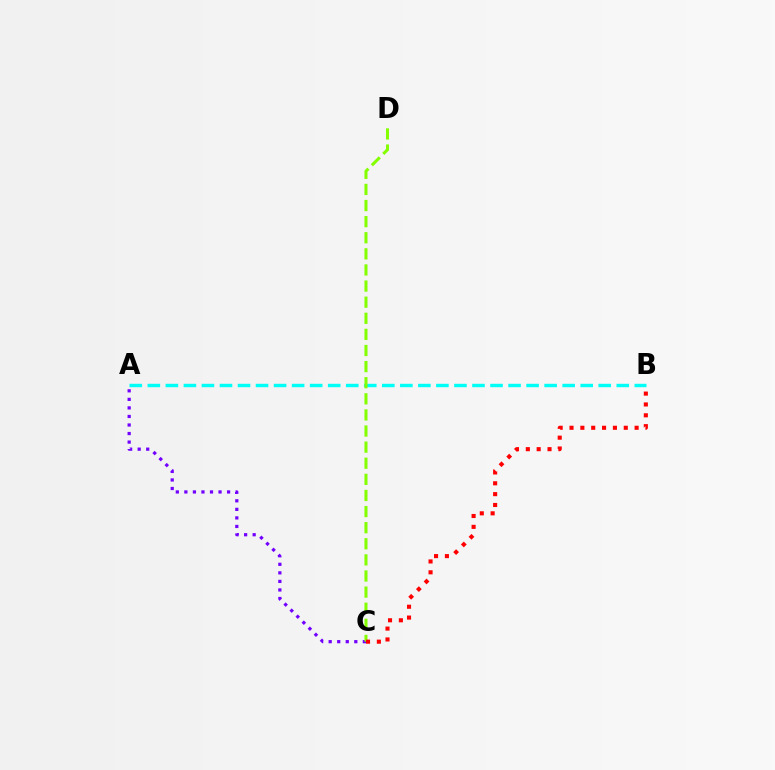{('A', 'C'): [{'color': '#7200ff', 'line_style': 'dotted', 'thickness': 2.32}], ('A', 'B'): [{'color': '#00fff6', 'line_style': 'dashed', 'thickness': 2.45}], ('C', 'D'): [{'color': '#84ff00', 'line_style': 'dashed', 'thickness': 2.19}], ('B', 'C'): [{'color': '#ff0000', 'line_style': 'dotted', 'thickness': 2.95}]}